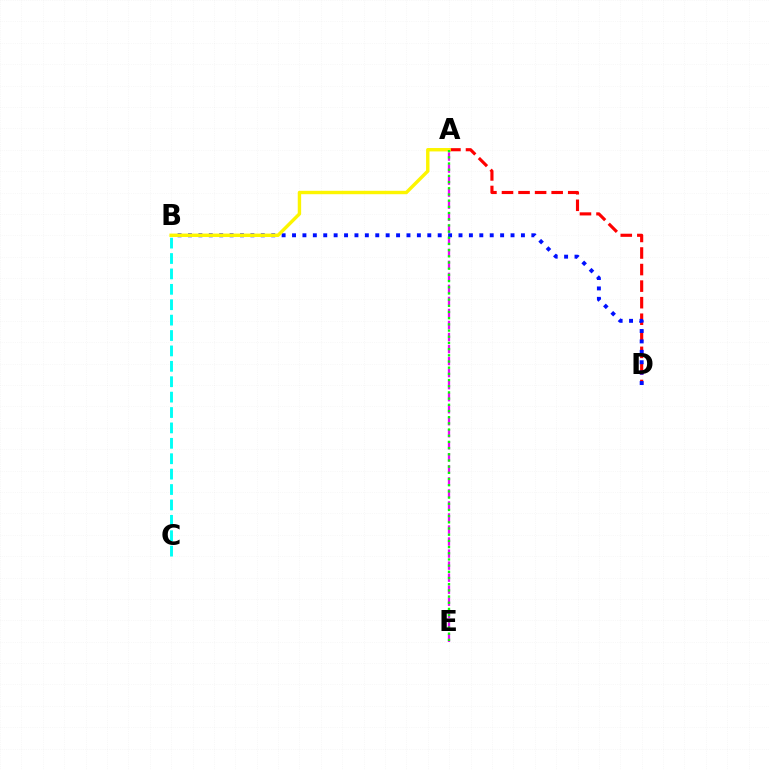{('A', 'E'): [{'color': '#ee00ff', 'line_style': 'dashed', 'thickness': 1.63}, {'color': '#08ff00', 'line_style': 'dotted', 'thickness': 1.68}], ('A', 'D'): [{'color': '#ff0000', 'line_style': 'dashed', 'thickness': 2.25}], ('B', 'D'): [{'color': '#0010ff', 'line_style': 'dotted', 'thickness': 2.83}], ('B', 'C'): [{'color': '#00fff6', 'line_style': 'dashed', 'thickness': 2.09}], ('A', 'B'): [{'color': '#fcf500', 'line_style': 'solid', 'thickness': 2.45}]}